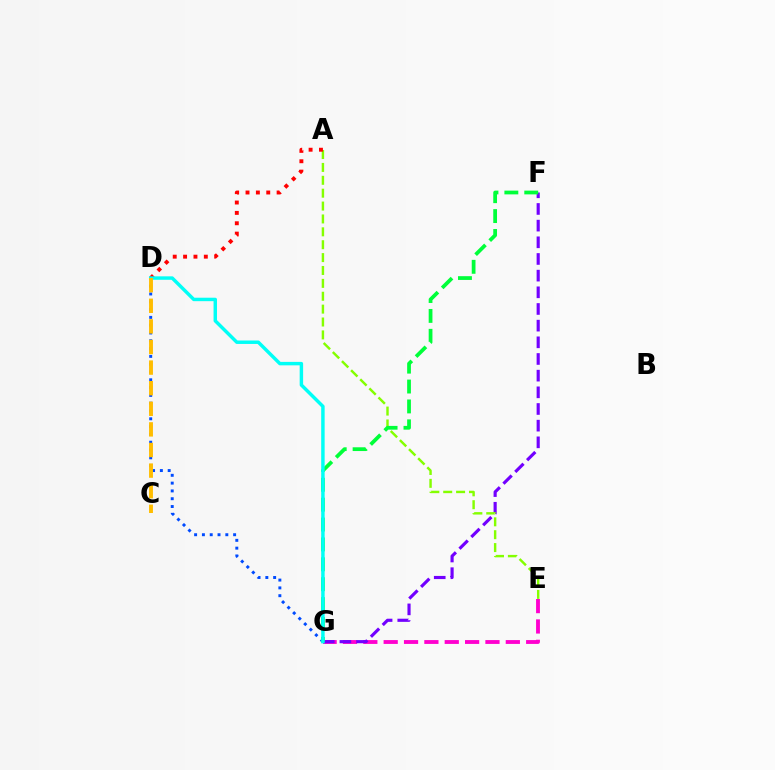{('E', 'G'): [{'color': '#ff00cf', 'line_style': 'dashed', 'thickness': 2.77}], ('F', 'G'): [{'color': '#7200ff', 'line_style': 'dashed', 'thickness': 2.26}, {'color': '#00ff39', 'line_style': 'dashed', 'thickness': 2.7}], ('A', 'E'): [{'color': '#84ff00', 'line_style': 'dashed', 'thickness': 1.75}], ('A', 'D'): [{'color': '#ff0000', 'line_style': 'dotted', 'thickness': 2.82}], ('D', 'G'): [{'color': '#004bff', 'line_style': 'dotted', 'thickness': 2.12}, {'color': '#00fff6', 'line_style': 'solid', 'thickness': 2.48}], ('C', 'D'): [{'color': '#ffbd00', 'line_style': 'dashed', 'thickness': 2.8}]}